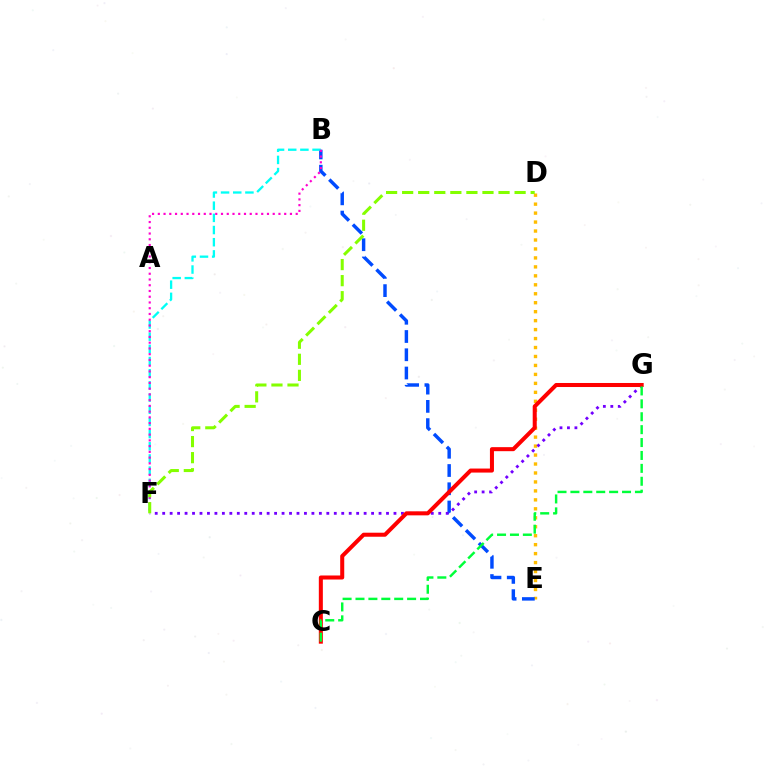{('D', 'E'): [{'color': '#ffbd00', 'line_style': 'dotted', 'thickness': 2.43}], ('B', 'E'): [{'color': '#004bff', 'line_style': 'dashed', 'thickness': 2.48}], ('F', 'G'): [{'color': '#7200ff', 'line_style': 'dotted', 'thickness': 2.03}], ('C', 'G'): [{'color': '#ff0000', 'line_style': 'solid', 'thickness': 2.9}, {'color': '#00ff39', 'line_style': 'dashed', 'thickness': 1.75}], ('B', 'F'): [{'color': '#00fff6', 'line_style': 'dashed', 'thickness': 1.65}, {'color': '#ff00cf', 'line_style': 'dotted', 'thickness': 1.56}], ('D', 'F'): [{'color': '#84ff00', 'line_style': 'dashed', 'thickness': 2.18}]}